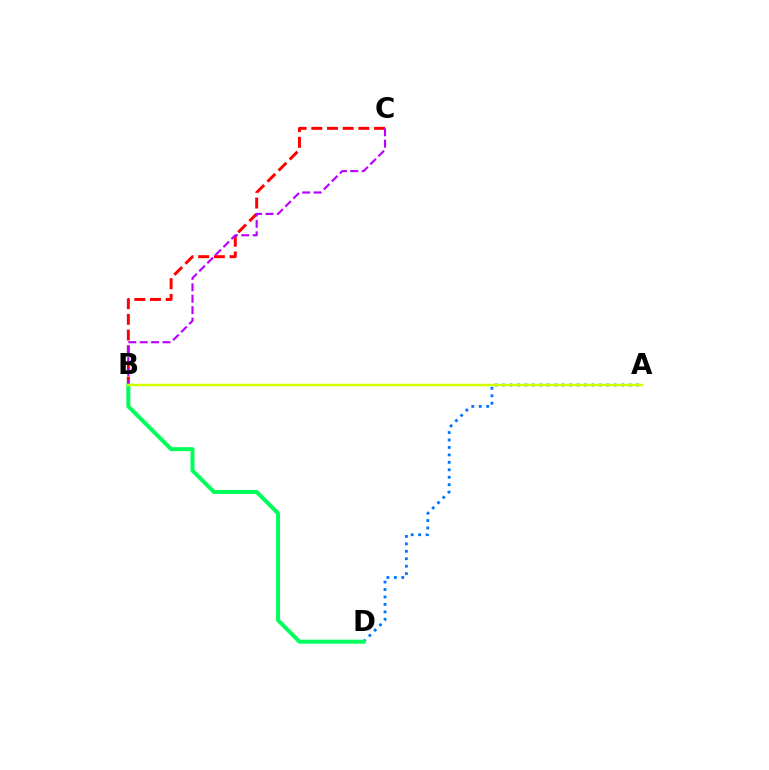{('B', 'C'): [{'color': '#ff0000', 'line_style': 'dashed', 'thickness': 2.13}, {'color': '#b900ff', 'line_style': 'dashed', 'thickness': 1.55}], ('A', 'D'): [{'color': '#0074ff', 'line_style': 'dotted', 'thickness': 2.02}], ('B', 'D'): [{'color': '#00ff5c', 'line_style': 'solid', 'thickness': 2.88}], ('A', 'B'): [{'color': '#d1ff00', 'line_style': 'solid', 'thickness': 1.79}]}